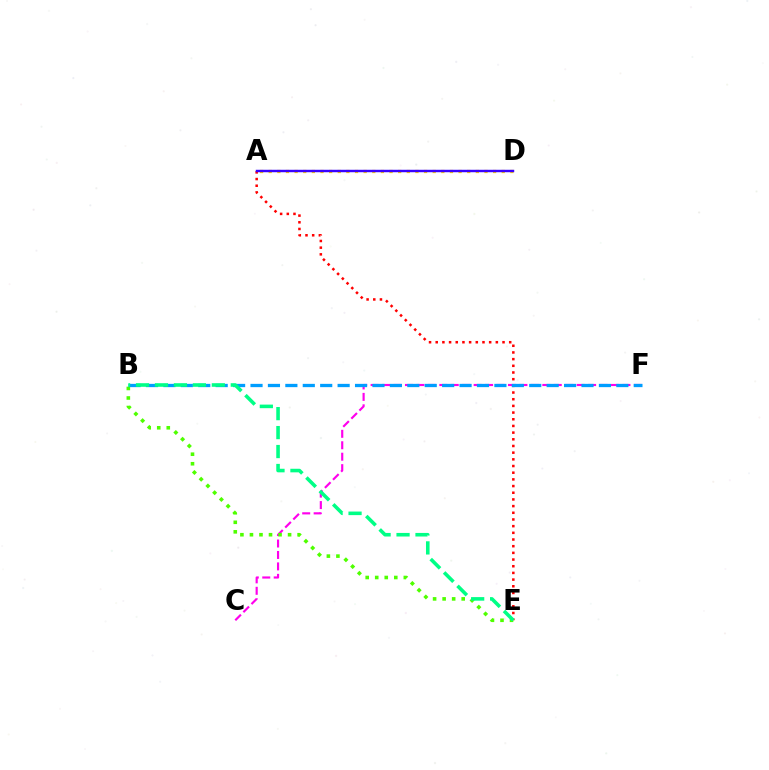{('C', 'F'): [{'color': '#ff00ed', 'line_style': 'dashed', 'thickness': 1.56}], ('A', 'E'): [{'color': '#ff0000', 'line_style': 'dotted', 'thickness': 1.82}], ('A', 'D'): [{'color': '#ffd500', 'line_style': 'dotted', 'thickness': 2.34}, {'color': '#3700ff', 'line_style': 'solid', 'thickness': 1.76}], ('B', 'E'): [{'color': '#4fff00', 'line_style': 'dotted', 'thickness': 2.59}, {'color': '#00ff86', 'line_style': 'dashed', 'thickness': 2.57}], ('B', 'F'): [{'color': '#009eff', 'line_style': 'dashed', 'thickness': 2.37}]}